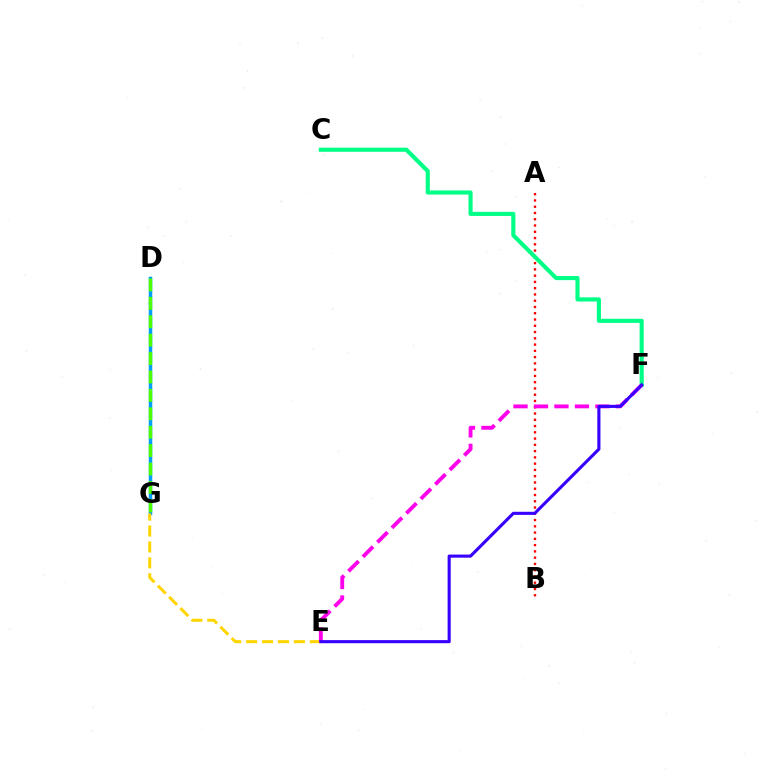{('D', 'G'): [{'color': '#009eff', 'line_style': 'solid', 'thickness': 2.51}, {'color': '#4fff00', 'line_style': 'dashed', 'thickness': 2.5}], ('E', 'G'): [{'color': '#ffd500', 'line_style': 'dashed', 'thickness': 2.16}], ('A', 'B'): [{'color': '#ff0000', 'line_style': 'dotted', 'thickness': 1.7}], ('C', 'F'): [{'color': '#00ff86', 'line_style': 'solid', 'thickness': 2.98}], ('E', 'F'): [{'color': '#ff00ed', 'line_style': 'dashed', 'thickness': 2.78}, {'color': '#3700ff', 'line_style': 'solid', 'thickness': 2.23}]}